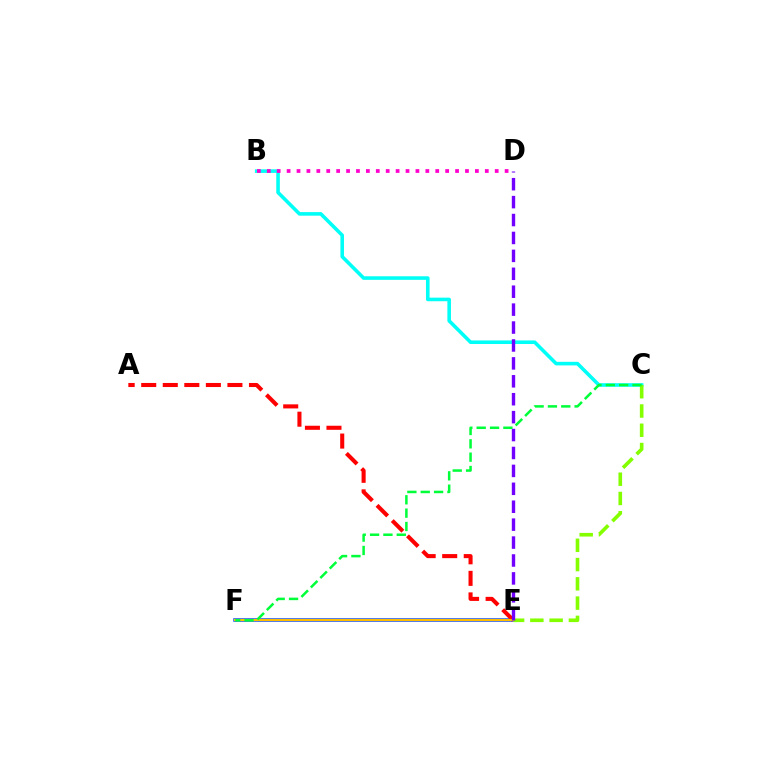{('E', 'F'): [{'color': '#004bff', 'line_style': 'solid', 'thickness': 2.52}, {'color': '#ffbd00', 'line_style': 'solid', 'thickness': 1.59}], ('B', 'C'): [{'color': '#00fff6', 'line_style': 'solid', 'thickness': 2.57}], ('B', 'D'): [{'color': '#ff00cf', 'line_style': 'dotted', 'thickness': 2.69}], ('C', 'E'): [{'color': '#84ff00', 'line_style': 'dashed', 'thickness': 2.62}], ('A', 'E'): [{'color': '#ff0000', 'line_style': 'dashed', 'thickness': 2.93}], ('D', 'E'): [{'color': '#7200ff', 'line_style': 'dashed', 'thickness': 2.43}], ('C', 'F'): [{'color': '#00ff39', 'line_style': 'dashed', 'thickness': 1.81}]}